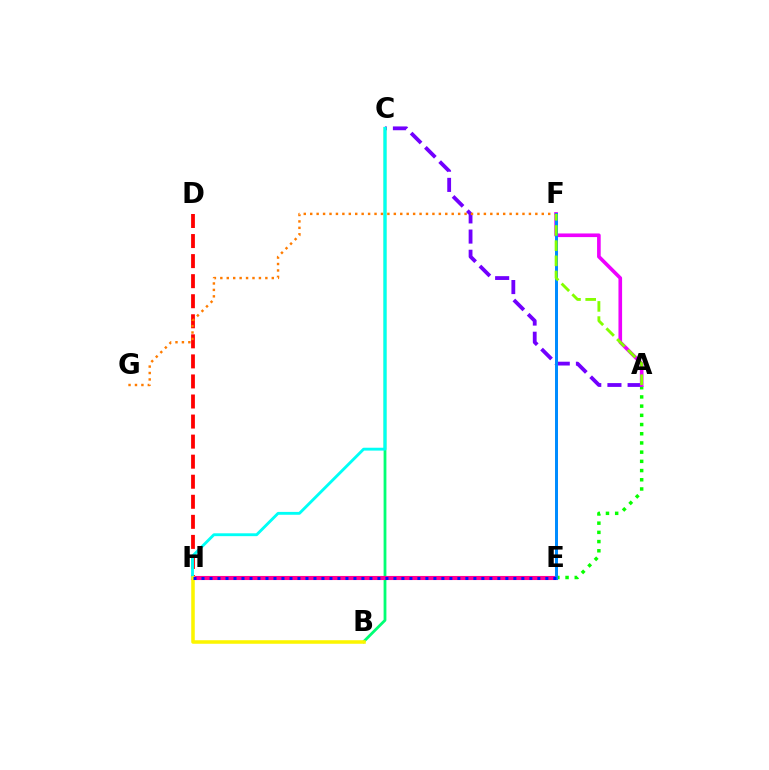{('A', 'E'): [{'color': '#08ff00', 'line_style': 'dotted', 'thickness': 2.5}], ('D', 'H'): [{'color': '#ff0000', 'line_style': 'dashed', 'thickness': 2.72}], ('A', 'C'): [{'color': '#7200ff', 'line_style': 'dashed', 'thickness': 2.74}], ('F', 'G'): [{'color': '#ff7c00', 'line_style': 'dotted', 'thickness': 1.75}], ('B', 'C'): [{'color': '#00ff74', 'line_style': 'solid', 'thickness': 2.01}], ('A', 'F'): [{'color': '#ee00ff', 'line_style': 'solid', 'thickness': 2.62}, {'color': '#84ff00', 'line_style': 'dashed', 'thickness': 2.06}], ('E', 'H'): [{'color': '#ff0094', 'line_style': 'solid', 'thickness': 2.95}, {'color': '#0010ff', 'line_style': 'dotted', 'thickness': 2.17}], ('E', 'F'): [{'color': '#008cff', 'line_style': 'solid', 'thickness': 2.15}], ('C', 'H'): [{'color': '#00fff6', 'line_style': 'solid', 'thickness': 2.06}], ('B', 'H'): [{'color': '#fcf500', 'line_style': 'solid', 'thickness': 2.55}]}